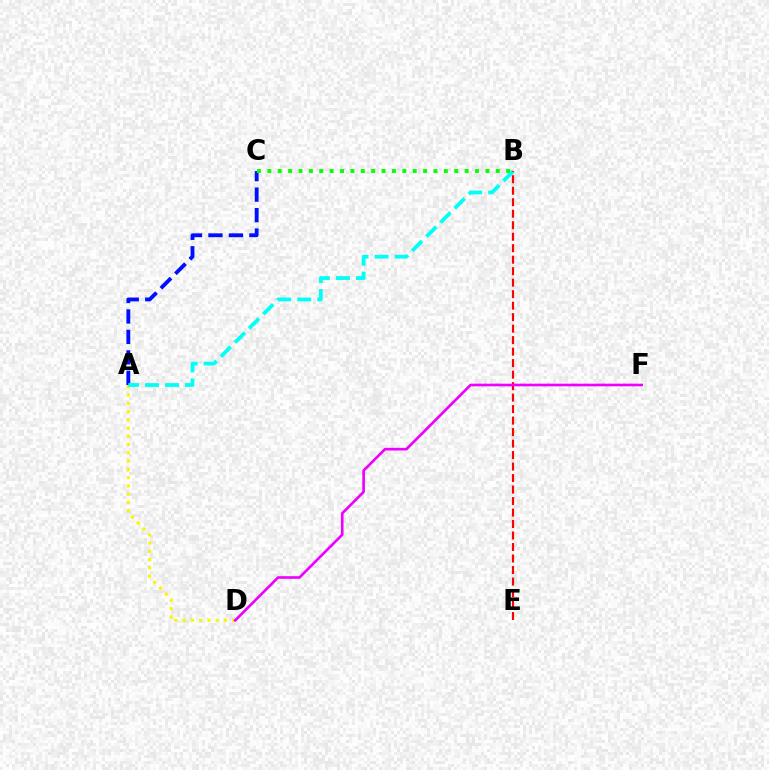{('A', 'D'): [{'color': '#fcf500', 'line_style': 'dotted', 'thickness': 2.24}], ('A', 'C'): [{'color': '#0010ff', 'line_style': 'dashed', 'thickness': 2.78}], ('B', 'C'): [{'color': '#08ff00', 'line_style': 'dotted', 'thickness': 2.82}], ('A', 'B'): [{'color': '#00fff6', 'line_style': 'dashed', 'thickness': 2.72}], ('B', 'E'): [{'color': '#ff0000', 'line_style': 'dashed', 'thickness': 1.56}], ('D', 'F'): [{'color': '#ee00ff', 'line_style': 'solid', 'thickness': 1.91}]}